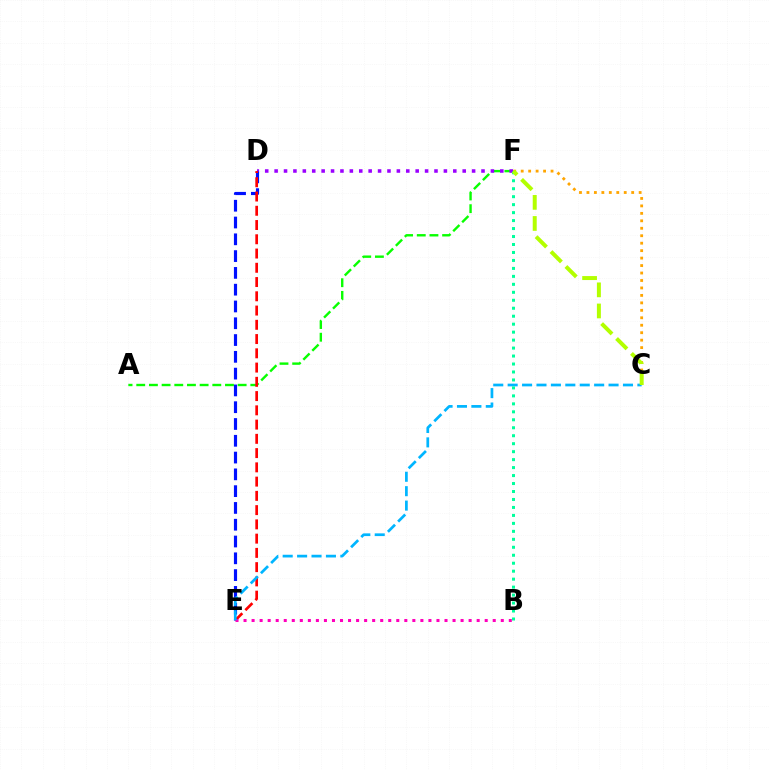{('A', 'F'): [{'color': '#08ff00', 'line_style': 'dashed', 'thickness': 1.72}], ('D', 'F'): [{'color': '#9b00ff', 'line_style': 'dotted', 'thickness': 2.56}], ('D', 'E'): [{'color': '#0010ff', 'line_style': 'dashed', 'thickness': 2.28}, {'color': '#ff0000', 'line_style': 'dashed', 'thickness': 1.94}], ('B', 'E'): [{'color': '#ff00bd', 'line_style': 'dotted', 'thickness': 2.18}], ('C', 'F'): [{'color': '#ffa500', 'line_style': 'dotted', 'thickness': 2.03}, {'color': '#b3ff00', 'line_style': 'dashed', 'thickness': 2.87}], ('C', 'E'): [{'color': '#00b5ff', 'line_style': 'dashed', 'thickness': 1.96}], ('B', 'F'): [{'color': '#00ff9d', 'line_style': 'dotted', 'thickness': 2.16}]}